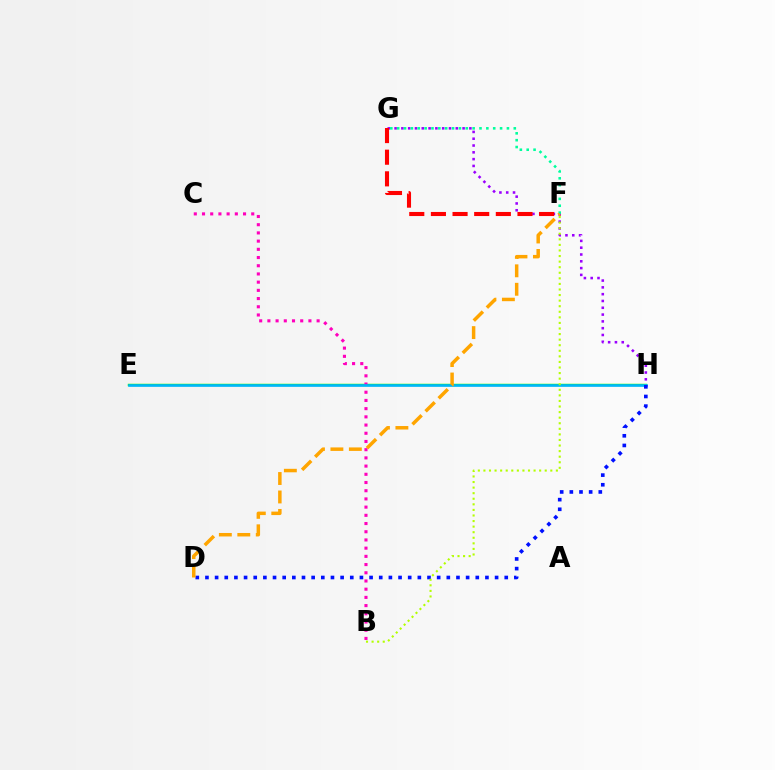{('E', 'H'): [{'color': '#08ff00', 'line_style': 'solid', 'thickness': 1.75}, {'color': '#00b5ff', 'line_style': 'solid', 'thickness': 1.88}], ('G', 'H'): [{'color': '#9b00ff', 'line_style': 'dotted', 'thickness': 1.85}], ('B', 'C'): [{'color': '#ff00bd', 'line_style': 'dotted', 'thickness': 2.23}], ('F', 'G'): [{'color': '#ff0000', 'line_style': 'dashed', 'thickness': 2.94}, {'color': '#00ff9d', 'line_style': 'dotted', 'thickness': 1.86}], ('D', 'H'): [{'color': '#0010ff', 'line_style': 'dotted', 'thickness': 2.62}], ('D', 'F'): [{'color': '#ffa500', 'line_style': 'dashed', 'thickness': 2.51}], ('B', 'F'): [{'color': '#b3ff00', 'line_style': 'dotted', 'thickness': 1.51}]}